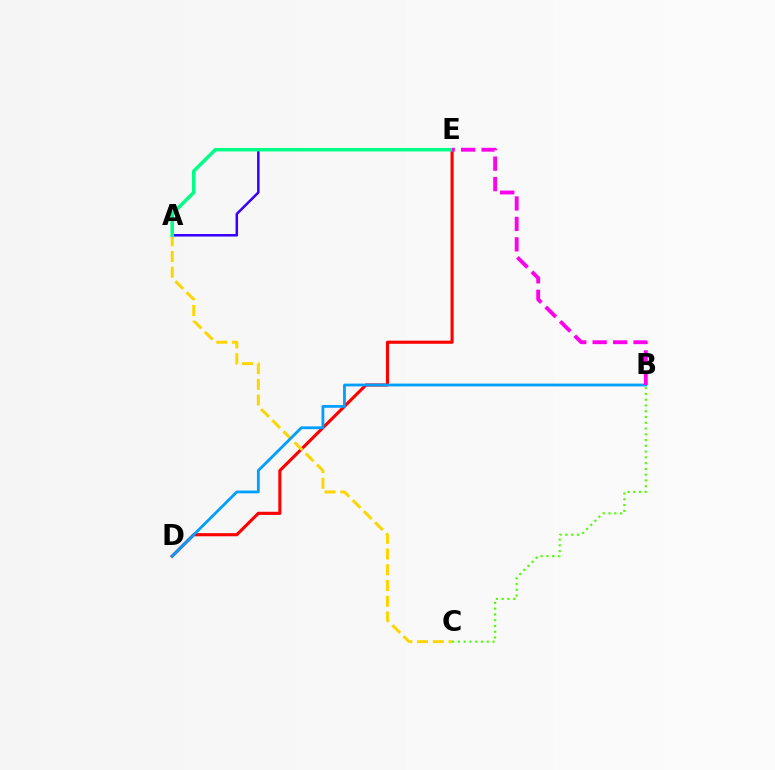{('D', 'E'): [{'color': '#ff0000', 'line_style': 'solid', 'thickness': 2.24}], ('A', 'E'): [{'color': '#3700ff', 'line_style': 'solid', 'thickness': 1.82}, {'color': '#00ff86', 'line_style': 'solid', 'thickness': 2.52}], ('A', 'C'): [{'color': '#ffd500', 'line_style': 'dashed', 'thickness': 2.14}], ('B', 'D'): [{'color': '#009eff', 'line_style': 'solid', 'thickness': 2.01}], ('B', 'C'): [{'color': '#4fff00', 'line_style': 'dotted', 'thickness': 1.57}], ('B', 'E'): [{'color': '#ff00ed', 'line_style': 'dashed', 'thickness': 2.78}]}